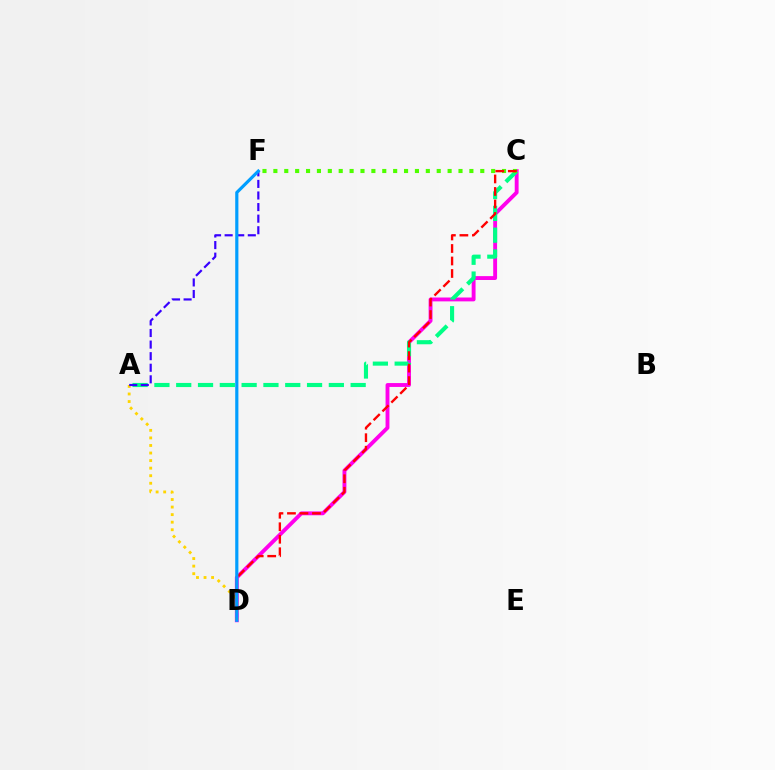{('C', 'D'): [{'color': '#ff00ed', 'line_style': 'solid', 'thickness': 2.79}, {'color': '#ff0000', 'line_style': 'dashed', 'thickness': 1.7}], ('A', 'C'): [{'color': '#00ff86', 'line_style': 'dashed', 'thickness': 2.96}], ('A', 'D'): [{'color': '#ffd500', 'line_style': 'dotted', 'thickness': 2.05}], ('C', 'F'): [{'color': '#4fff00', 'line_style': 'dotted', 'thickness': 2.96}], ('A', 'F'): [{'color': '#3700ff', 'line_style': 'dashed', 'thickness': 1.57}], ('D', 'F'): [{'color': '#009eff', 'line_style': 'solid', 'thickness': 2.29}]}